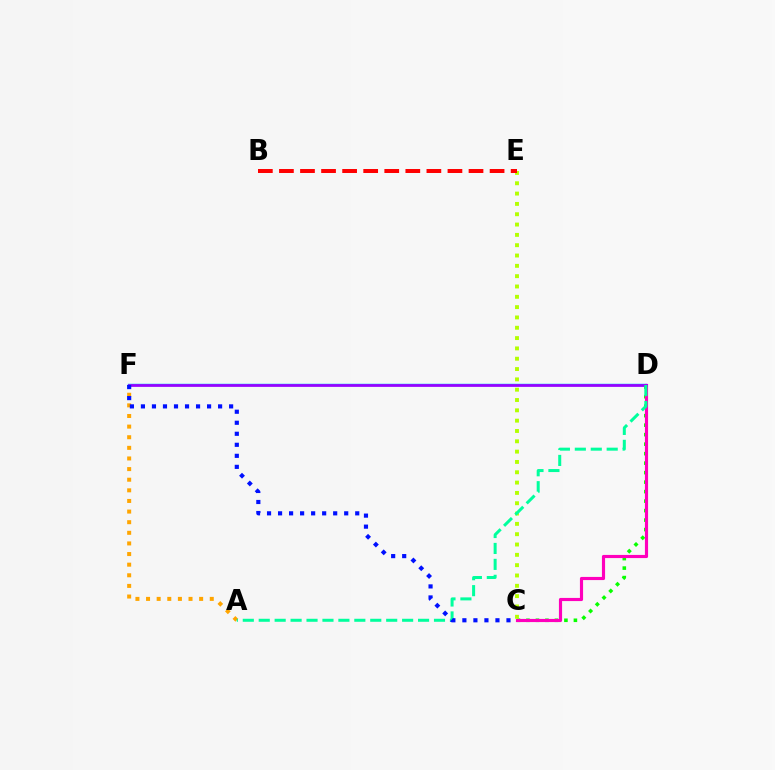{('D', 'F'): [{'color': '#00b5ff', 'line_style': 'solid', 'thickness': 1.78}, {'color': '#9b00ff', 'line_style': 'solid', 'thickness': 1.96}], ('C', 'D'): [{'color': '#08ff00', 'line_style': 'dotted', 'thickness': 2.58}, {'color': '#ff00bd', 'line_style': 'solid', 'thickness': 2.26}], ('A', 'F'): [{'color': '#ffa500', 'line_style': 'dotted', 'thickness': 2.89}], ('C', 'E'): [{'color': '#b3ff00', 'line_style': 'dotted', 'thickness': 2.8}], ('A', 'D'): [{'color': '#00ff9d', 'line_style': 'dashed', 'thickness': 2.16}], ('B', 'E'): [{'color': '#ff0000', 'line_style': 'dashed', 'thickness': 2.86}], ('C', 'F'): [{'color': '#0010ff', 'line_style': 'dotted', 'thickness': 3.0}]}